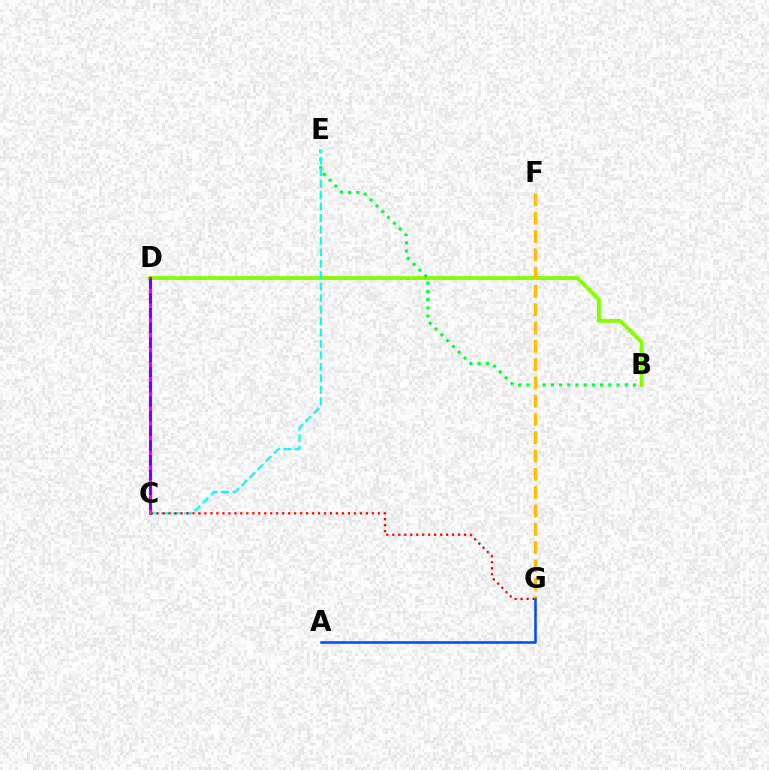{('B', 'D'): [{'color': '#84ff00', 'line_style': 'solid', 'thickness': 2.8}], ('B', 'E'): [{'color': '#00ff39', 'line_style': 'dotted', 'thickness': 2.23}], ('C', 'D'): [{'color': '#ff00cf', 'line_style': 'solid', 'thickness': 2.28}, {'color': '#7200ff', 'line_style': 'dashed', 'thickness': 2.0}], ('C', 'E'): [{'color': '#00fff6', 'line_style': 'dashed', 'thickness': 1.56}], ('F', 'G'): [{'color': '#ffbd00', 'line_style': 'dashed', 'thickness': 2.49}], ('C', 'G'): [{'color': '#ff0000', 'line_style': 'dotted', 'thickness': 1.62}], ('A', 'G'): [{'color': '#004bff', 'line_style': 'solid', 'thickness': 1.84}]}